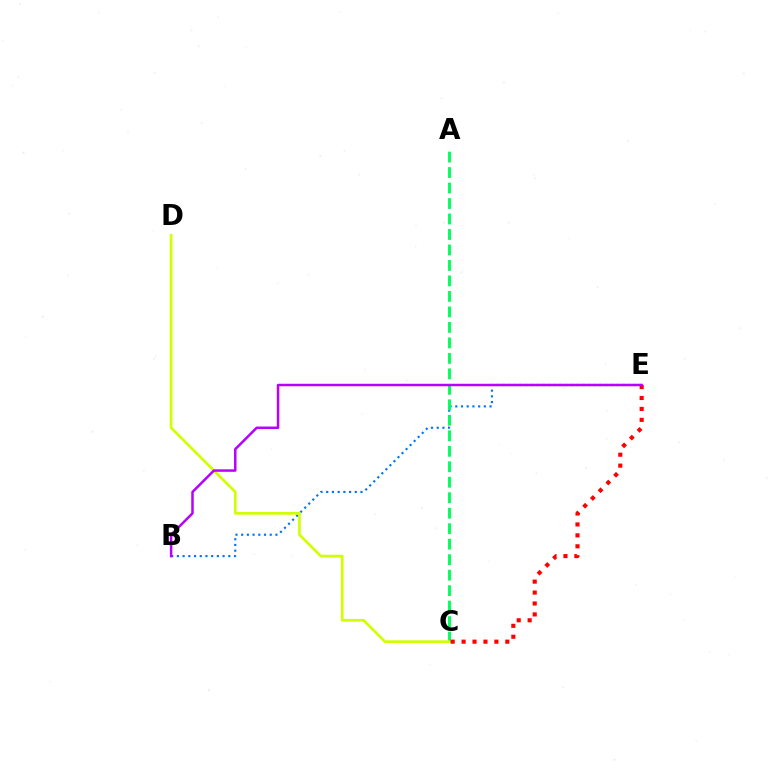{('B', 'E'): [{'color': '#0074ff', 'line_style': 'dotted', 'thickness': 1.55}, {'color': '#b900ff', 'line_style': 'solid', 'thickness': 1.8}], ('A', 'C'): [{'color': '#00ff5c', 'line_style': 'dashed', 'thickness': 2.1}], ('C', 'D'): [{'color': '#d1ff00', 'line_style': 'solid', 'thickness': 1.94}], ('C', 'E'): [{'color': '#ff0000', 'line_style': 'dotted', 'thickness': 2.97}]}